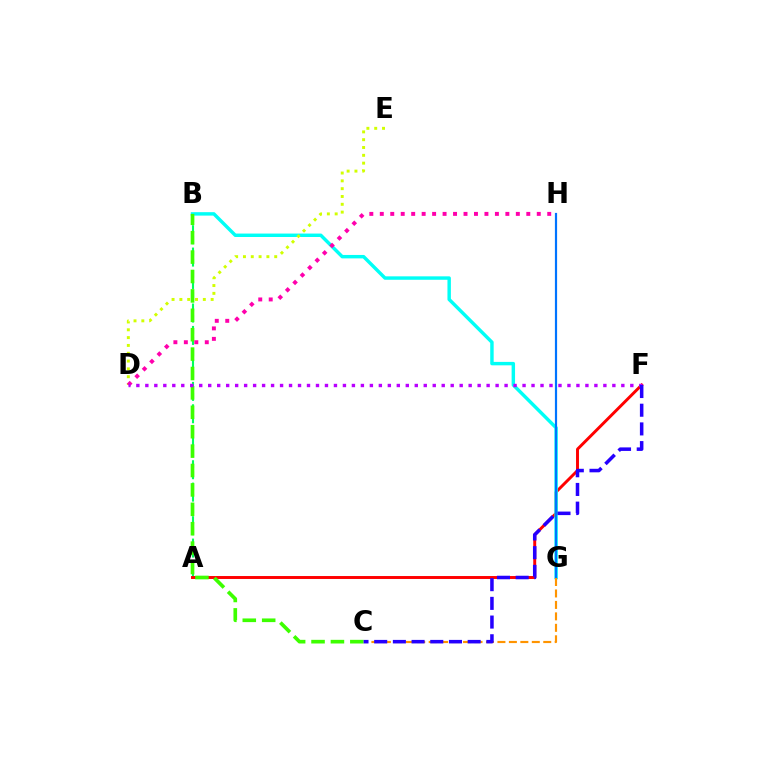{('A', 'B'): [{'color': '#00ff5c', 'line_style': 'dashed', 'thickness': 1.52}], ('A', 'F'): [{'color': '#ff0000', 'line_style': 'solid', 'thickness': 2.11}], ('B', 'G'): [{'color': '#00fff6', 'line_style': 'solid', 'thickness': 2.47}], ('B', 'C'): [{'color': '#3dff00', 'line_style': 'dashed', 'thickness': 2.64}], ('G', 'H'): [{'color': '#0074ff', 'line_style': 'solid', 'thickness': 1.58}], ('D', 'E'): [{'color': '#d1ff00', 'line_style': 'dotted', 'thickness': 2.12}], ('D', 'H'): [{'color': '#ff00ac', 'line_style': 'dotted', 'thickness': 2.84}], ('C', 'G'): [{'color': '#ff9400', 'line_style': 'dashed', 'thickness': 1.56}], ('D', 'F'): [{'color': '#b900ff', 'line_style': 'dotted', 'thickness': 2.44}], ('C', 'F'): [{'color': '#2500ff', 'line_style': 'dashed', 'thickness': 2.54}]}